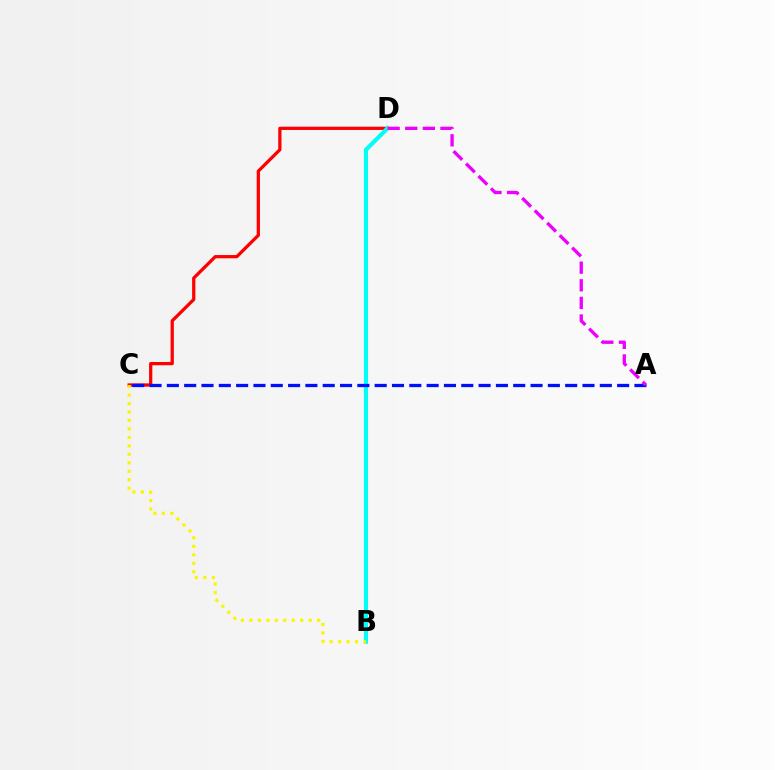{('B', 'D'): [{'color': '#08ff00', 'line_style': 'dashed', 'thickness': 1.52}, {'color': '#00fff6', 'line_style': 'solid', 'thickness': 2.98}], ('C', 'D'): [{'color': '#ff0000', 'line_style': 'solid', 'thickness': 2.34}], ('A', 'C'): [{'color': '#0010ff', 'line_style': 'dashed', 'thickness': 2.35}], ('A', 'D'): [{'color': '#ee00ff', 'line_style': 'dashed', 'thickness': 2.39}], ('B', 'C'): [{'color': '#fcf500', 'line_style': 'dotted', 'thickness': 2.3}]}